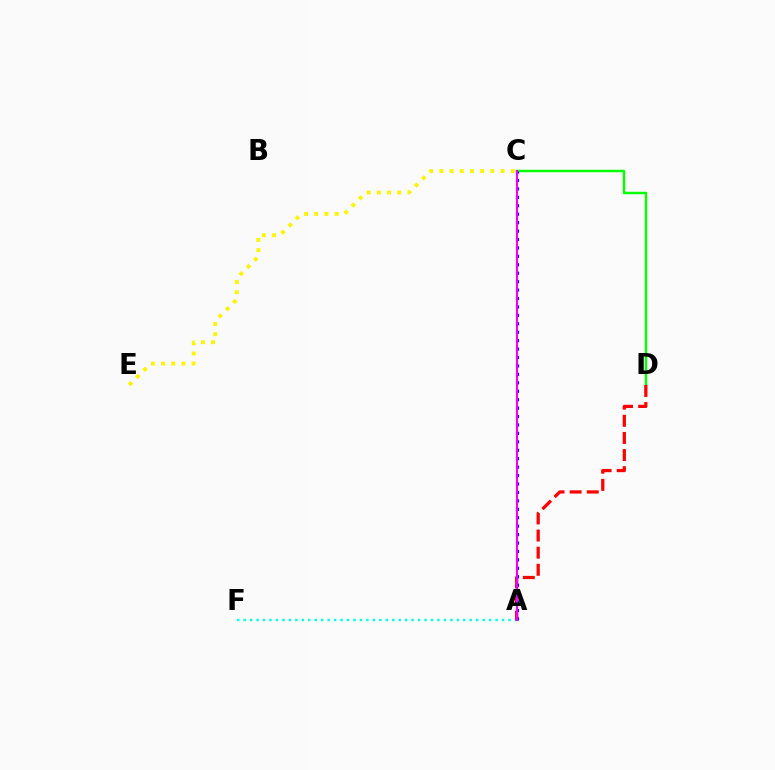{('C', 'E'): [{'color': '#fcf500', 'line_style': 'dotted', 'thickness': 2.77}], ('A', 'F'): [{'color': '#00fff6', 'line_style': 'dotted', 'thickness': 1.75}], ('C', 'D'): [{'color': '#08ff00', 'line_style': 'solid', 'thickness': 1.78}], ('A', 'D'): [{'color': '#ff0000', 'line_style': 'dashed', 'thickness': 2.33}], ('A', 'C'): [{'color': '#0010ff', 'line_style': 'dotted', 'thickness': 2.29}, {'color': '#ee00ff', 'line_style': 'solid', 'thickness': 1.53}]}